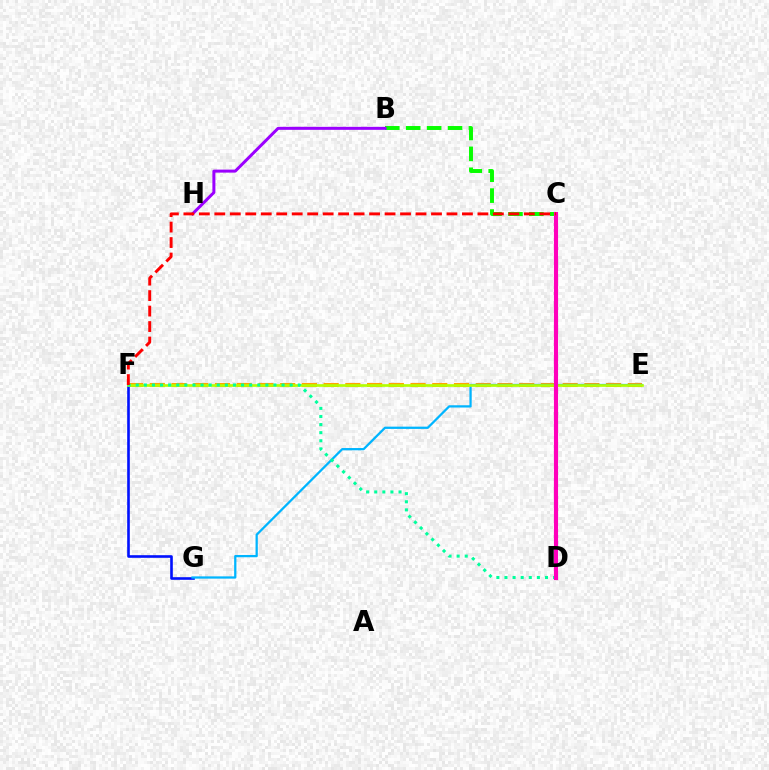{('E', 'F'): [{'color': '#ffa500', 'line_style': 'dashed', 'thickness': 2.95}, {'color': '#b3ff00', 'line_style': 'solid', 'thickness': 1.91}], ('B', 'C'): [{'color': '#08ff00', 'line_style': 'dashed', 'thickness': 2.84}], ('F', 'G'): [{'color': '#0010ff', 'line_style': 'solid', 'thickness': 1.88}], ('E', 'G'): [{'color': '#00b5ff', 'line_style': 'solid', 'thickness': 1.63}], ('D', 'F'): [{'color': '#00ff9d', 'line_style': 'dotted', 'thickness': 2.2}], ('C', 'D'): [{'color': '#ff00bd', 'line_style': 'solid', 'thickness': 2.97}], ('B', 'H'): [{'color': '#9b00ff', 'line_style': 'solid', 'thickness': 2.16}], ('C', 'F'): [{'color': '#ff0000', 'line_style': 'dashed', 'thickness': 2.1}]}